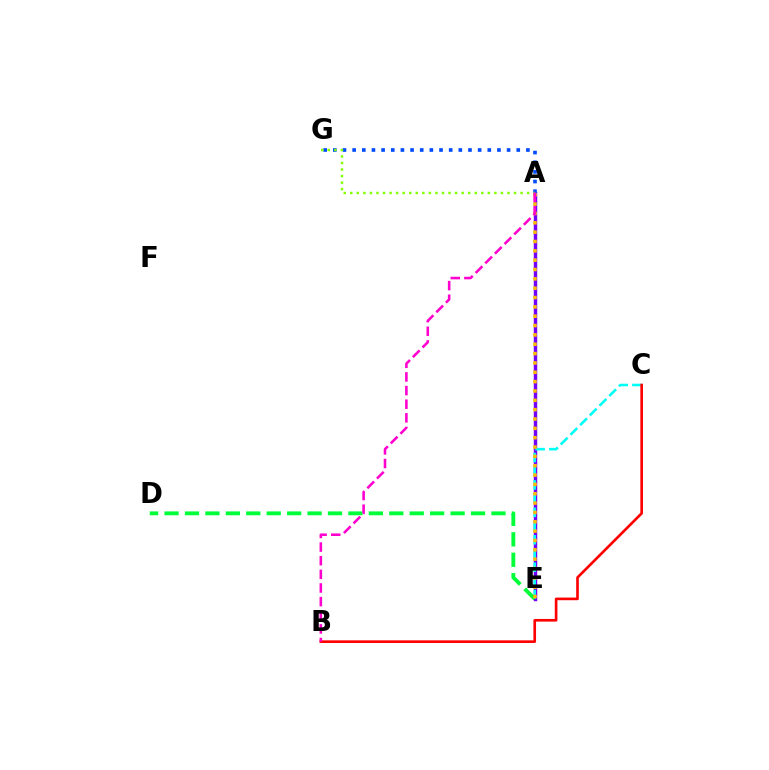{('A', 'E'): [{'color': '#7200ff', 'line_style': 'solid', 'thickness': 2.48}, {'color': '#ffbd00', 'line_style': 'dotted', 'thickness': 2.54}], ('C', 'E'): [{'color': '#00fff6', 'line_style': 'dashed', 'thickness': 1.86}], ('D', 'E'): [{'color': '#00ff39', 'line_style': 'dashed', 'thickness': 2.78}], ('A', 'G'): [{'color': '#004bff', 'line_style': 'dotted', 'thickness': 2.62}, {'color': '#84ff00', 'line_style': 'dotted', 'thickness': 1.78}], ('B', 'C'): [{'color': '#ff0000', 'line_style': 'solid', 'thickness': 1.91}], ('A', 'B'): [{'color': '#ff00cf', 'line_style': 'dashed', 'thickness': 1.85}]}